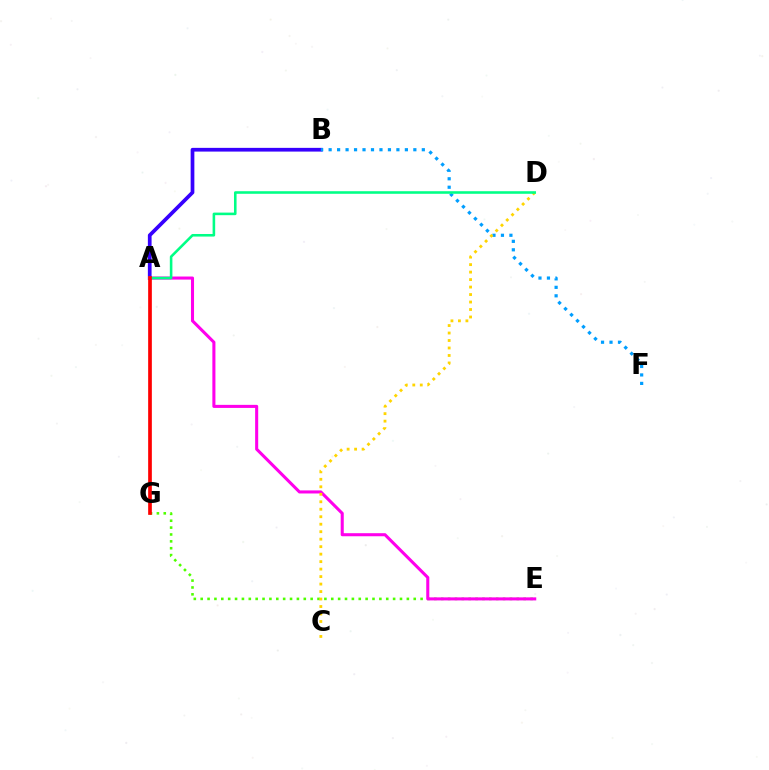{('A', 'B'): [{'color': '#3700ff', 'line_style': 'solid', 'thickness': 2.68}], ('E', 'G'): [{'color': '#4fff00', 'line_style': 'dotted', 'thickness': 1.87}], ('B', 'F'): [{'color': '#009eff', 'line_style': 'dotted', 'thickness': 2.3}], ('A', 'E'): [{'color': '#ff00ed', 'line_style': 'solid', 'thickness': 2.21}], ('C', 'D'): [{'color': '#ffd500', 'line_style': 'dotted', 'thickness': 2.03}], ('A', 'D'): [{'color': '#00ff86', 'line_style': 'solid', 'thickness': 1.86}], ('A', 'G'): [{'color': '#ff0000', 'line_style': 'solid', 'thickness': 2.66}]}